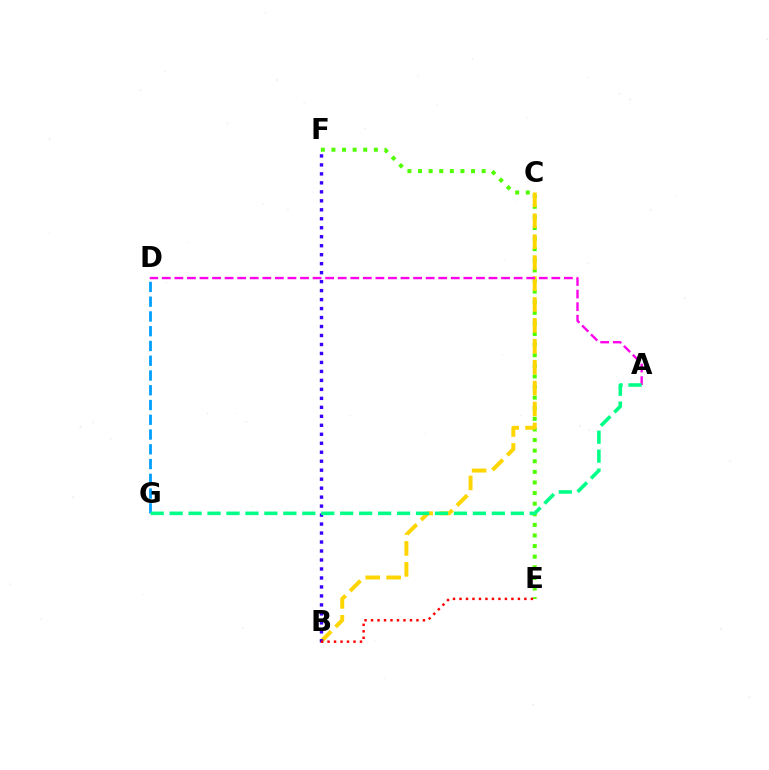{('D', 'G'): [{'color': '#009eff', 'line_style': 'dashed', 'thickness': 2.01}], ('E', 'F'): [{'color': '#4fff00', 'line_style': 'dotted', 'thickness': 2.88}], ('B', 'C'): [{'color': '#ffd500', 'line_style': 'dashed', 'thickness': 2.84}], ('A', 'D'): [{'color': '#ff00ed', 'line_style': 'dashed', 'thickness': 1.71}], ('B', 'F'): [{'color': '#3700ff', 'line_style': 'dotted', 'thickness': 2.44}], ('A', 'G'): [{'color': '#00ff86', 'line_style': 'dashed', 'thickness': 2.57}], ('B', 'E'): [{'color': '#ff0000', 'line_style': 'dotted', 'thickness': 1.76}]}